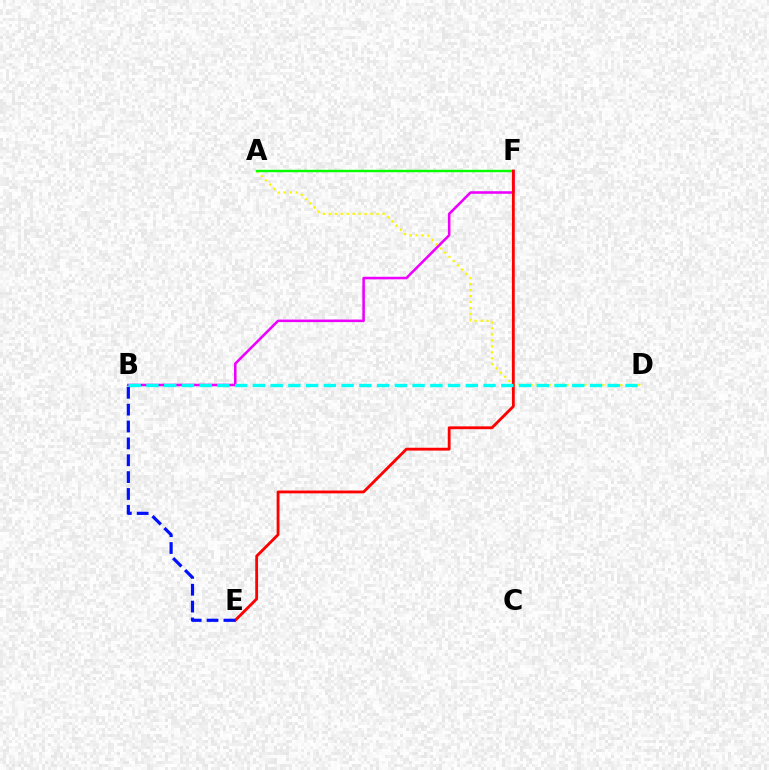{('B', 'F'): [{'color': '#ee00ff', 'line_style': 'solid', 'thickness': 1.85}], ('A', 'D'): [{'color': '#fcf500', 'line_style': 'dotted', 'thickness': 1.62}], ('A', 'F'): [{'color': '#08ff00', 'line_style': 'solid', 'thickness': 1.74}], ('E', 'F'): [{'color': '#ff0000', 'line_style': 'solid', 'thickness': 2.04}], ('B', 'D'): [{'color': '#00fff6', 'line_style': 'dashed', 'thickness': 2.41}], ('B', 'E'): [{'color': '#0010ff', 'line_style': 'dashed', 'thickness': 2.29}]}